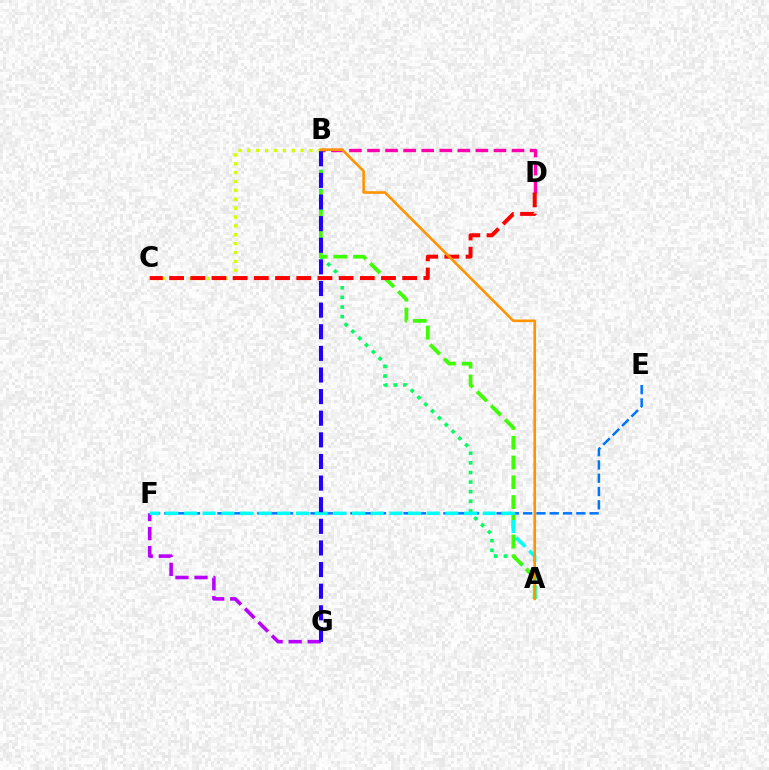{('A', 'B'): [{'color': '#00ff5c', 'line_style': 'dotted', 'thickness': 2.62}, {'color': '#3dff00', 'line_style': 'dashed', 'thickness': 2.68}, {'color': '#ff9400', 'line_style': 'solid', 'thickness': 1.88}], ('B', 'C'): [{'color': '#d1ff00', 'line_style': 'dotted', 'thickness': 2.41}], ('E', 'F'): [{'color': '#0074ff', 'line_style': 'dashed', 'thickness': 1.81}], ('B', 'D'): [{'color': '#ff00ac', 'line_style': 'dashed', 'thickness': 2.45}], ('F', 'G'): [{'color': '#b900ff', 'line_style': 'dashed', 'thickness': 2.59}], ('C', 'D'): [{'color': '#ff0000', 'line_style': 'dashed', 'thickness': 2.88}], ('A', 'F'): [{'color': '#00fff6', 'line_style': 'dashed', 'thickness': 2.54}], ('B', 'G'): [{'color': '#2500ff', 'line_style': 'dashed', 'thickness': 2.94}]}